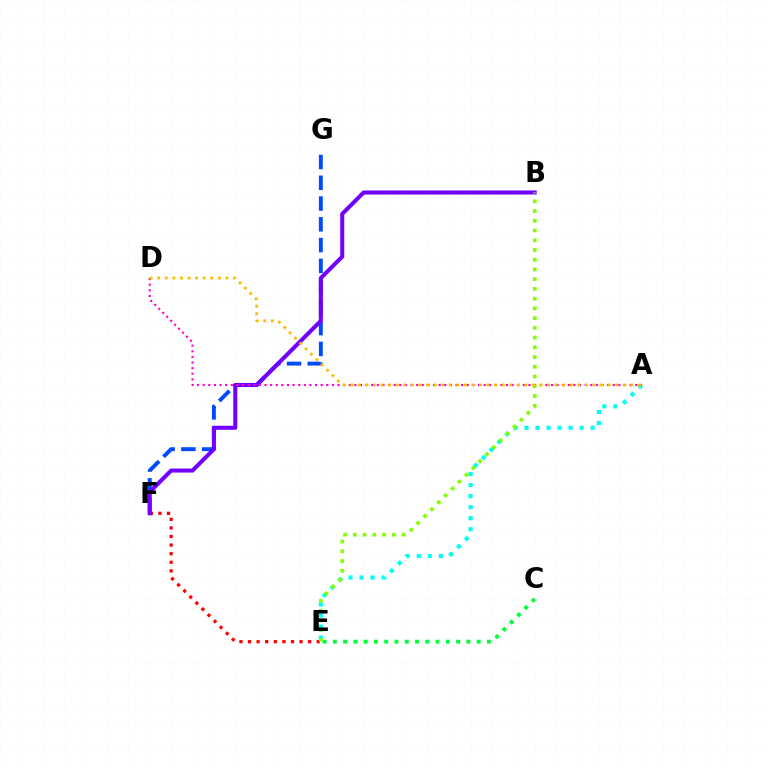{('F', 'G'): [{'color': '#004bff', 'line_style': 'dashed', 'thickness': 2.82}], ('A', 'E'): [{'color': '#00fff6', 'line_style': 'dotted', 'thickness': 3.0}], ('E', 'F'): [{'color': '#ff0000', 'line_style': 'dotted', 'thickness': 2.33}], ('B', 'F'): [{'color': '#7200ff', 'line_style': 'solid', 'thickness': 2.92}], ('A', 'D'): [{'color': '#ff00cf', 'line_style': 'dotted', 'thickness': 1.53}, {'color': '#ffbd00', 'line_style': 'dotted', 'thickness': 2.06}], ('B', 'E'): [{'color': '#84ff00', 'line_style': 'dotted', 'thickness': 2.65}], ('C', 'E'): [{'color': '#00ff39', 'line_style': 'dotted', 'thickness': 2.79}]}